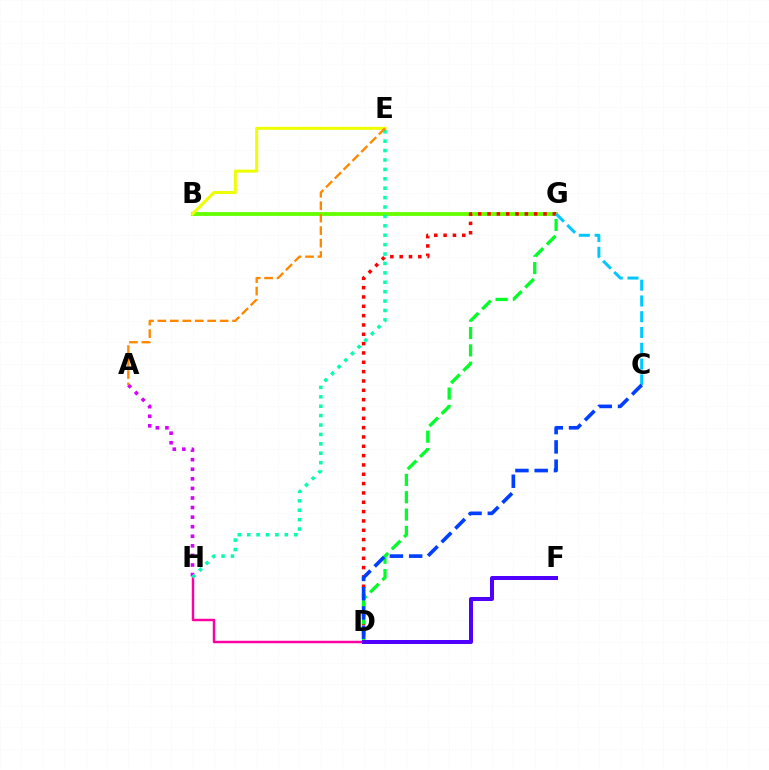{('B', 'G'): [{'color': '#66ff00', 'line_style': 'solid', 'thickness': 2.77}], ('A', 'H'): [{'color': '#d600ff', 'line_style': 'dotted', 'thickness': 2.6}], ('B', 'E'): [{'color': '#eeff00', 'line_style': 'solid', 'thickness': 2.18}], ('D', 'G'): [{'color': '#ff0000', 'line_style': 'dotted', 'thickness': 2.54}, {'color': '#00ff27', 'line_style': 'dashed', 'thickness': 2.36}], ('D', 'H'): [{'color': '#ff00a0', 'line_style': 'solid', 'thickness': 1.77}], ('C', 'G'): [{'color': '#00c7ff', 'line_style': 'dashed', 'thickness': 2.14}], ('E', 'H'): [{'color': '#00ffaf', 'line_style': 'dotted', 'thickness': 2.56}], ('C', 'D'): [{'color': '#003fff', 'line_style': 'dashed', 'thickness': 2.62}], ('D', 'F'): [{'color': '#4f00ff', 'line_style': 'solid', 'thickness': 2.88}], ('A', 'E'): [{'color': '#ff8800', 'line_style': 'dashed', 'thickness': 1.69}]}